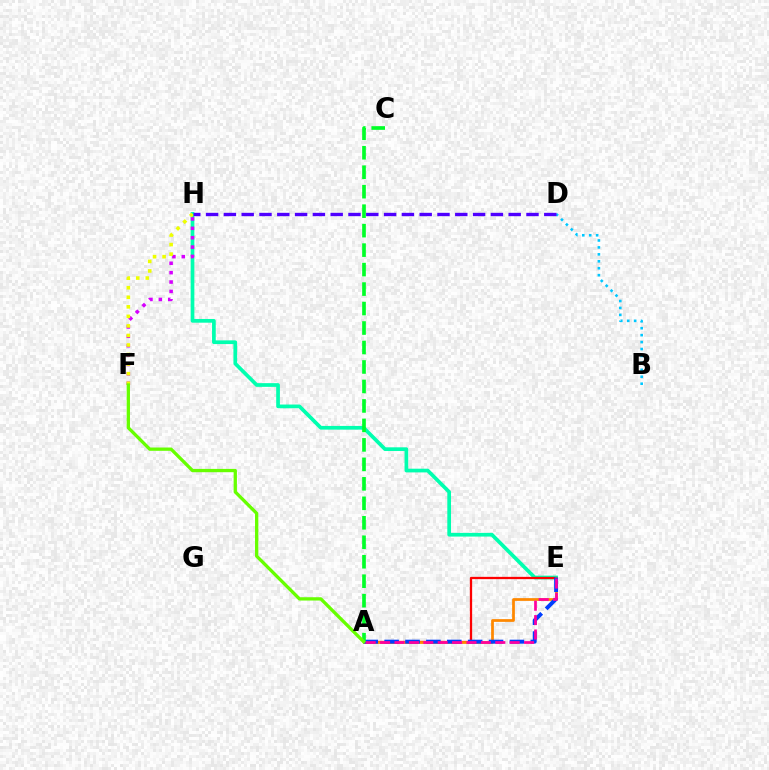{('E', 'H'): [{'color': '#00ffaf', 'line_style': 'solid', 'thickness': 2.67}], ('B', 'D'): [{'color': '#00c7ff', 'line_style': 'dotted', 'thickness': 1.89}], ('A', 'E'): [{'color': '#ff0000', 'line_style': 'solid', 'thickness': 1.64}, {'color': '#ff8800', 'line_style': 'solid', 'thickness': 1.98}, {'color': '#003fff', 'line_style': 'dashed', 'thickness': 2.84}, {'color': '#ff00a0', 'line_style': 'dashed', 'thickness': 1.96}], ('F', 'H'): [{'color': '#d600ff', 'line_style': 'dotted', 'thickness': 2.55}, {'color': '#eeff00', 'line_style': 'dotted', 'thickness': 2.59}], ('D', 'H'): [{'color': '#4f00ff', 'line_style': 'dashed', 'thickness': 2.42}], ('A', 'C'): [{'color': '#00ff27', 'line_style': 'dashed', 'thickness': 2.65}], ('A', 'F'): [{'color': '#66ff00', 'line_style': 'solid', 'thickness': 2.38}]}